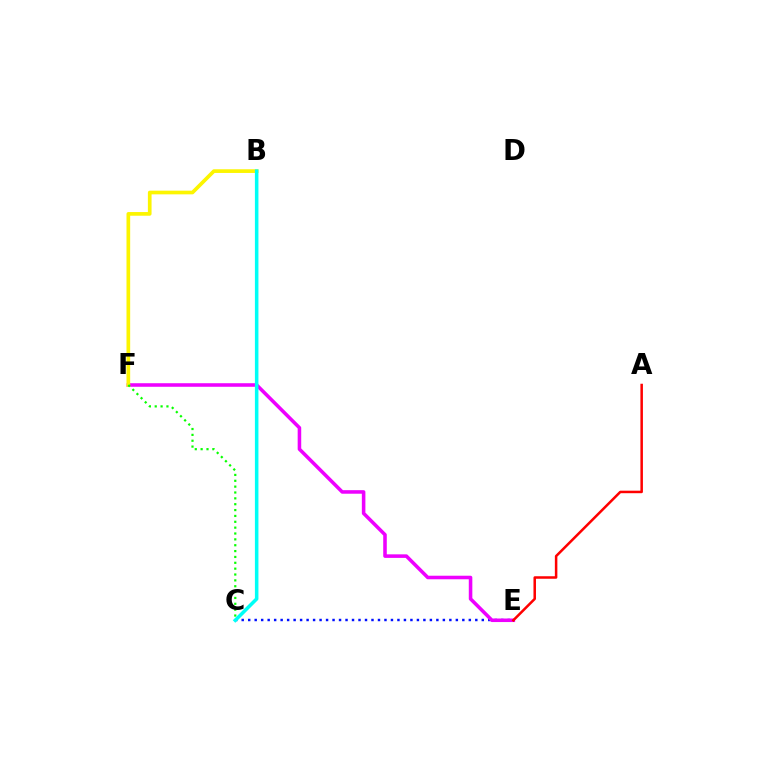{('C', 'E'): [{'color': '#0010ff', 'line_style': 'dotted', 'thickness': 1.76}], ('E', 'F'): [{'color': '#ee00ff', 'line_style': 'solid', 'thickness': 2.56}], ('B', 'F'): [{'color': '#fcf500', 'line_style': 'solid', 'thickness': 2.65}], ('A', 'E'): [{'color': '#ff0000', 'line_style': 'solid', 'thickness': 1.81}], ('C', 'F'): [{'color': '#08ff00', 'line_style': 'dotted', 'thickness': 1.59}], ('B', 'C'): [{'color': '#00fff6', 'line_style': 'solid', 'thickness': 2.55}]}